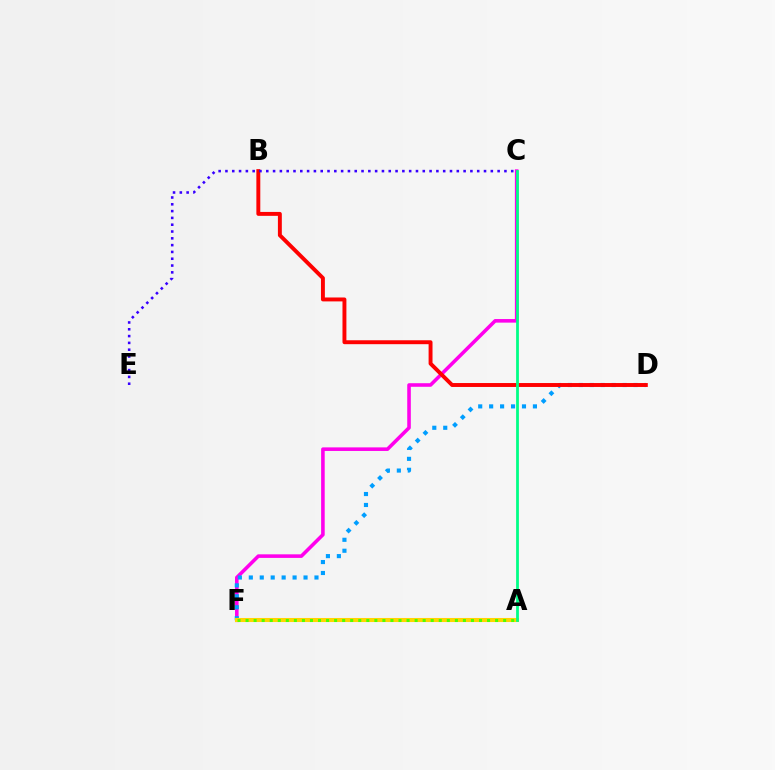{('C', 'F'): [{'color': '#ff00ed', 'line_style': 'solid', 'thickness': 2.58}], ('D', 'F'): [{'color': '#009eff', 'line_style': 'dotted', 'thickness': 2.97}], ('B', 'D'): [{'color': '#ff0000', 'line_style': 'solid', 'thickness': 2.82}], ('A', 'F'): [{'color': '#ffd500', 'line_style': 'solid', 'thickness': 2.93}, {'color': '#4fff00', 'line_style': 'dotted', 'thickness': 2.19}], ('C', 'E'): [{'color': '#3700ff', 'line_style': 'dotted', 'thickness': 1.85}], ('A', 'C'): [{'color': '#00ff86', 'line_style': 'solid', 'thickness': 2.0}]}